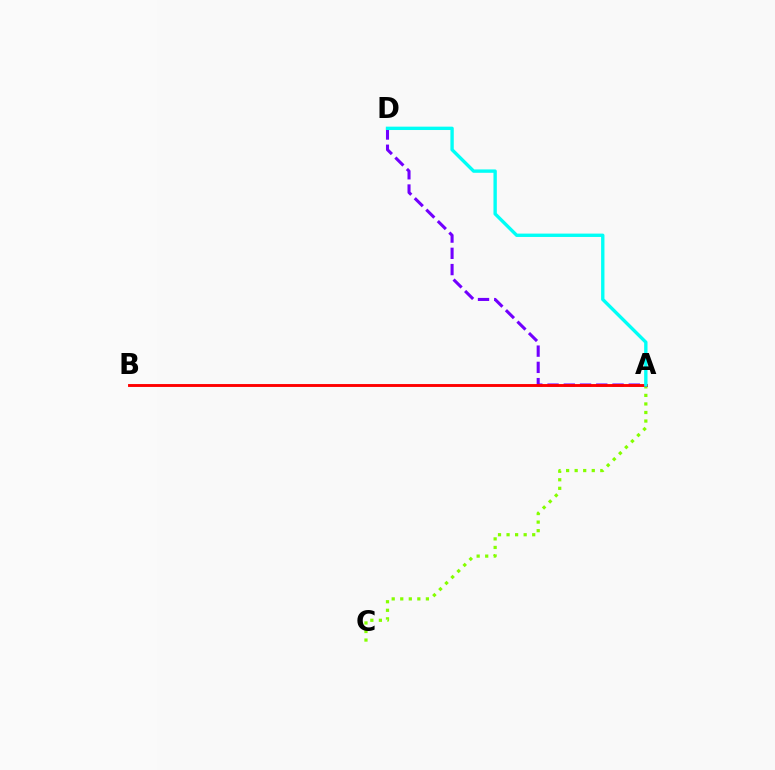{('A', 'D'): [{'color': '#7200ff', 'line_style': 'dashed', 'thickness': 2.21}, {'color': '#00fff6', 'line_style': 'solid', 'thickness': 2.42}], ('A', 'C'): [{'color': '#84ff00', 'line_style': 'dotted', 'thickness': 2.32}], ('A', 'B'): [{'color': '#ff0000', 'line_style': 'solid', 'thickness': 2.08}]}